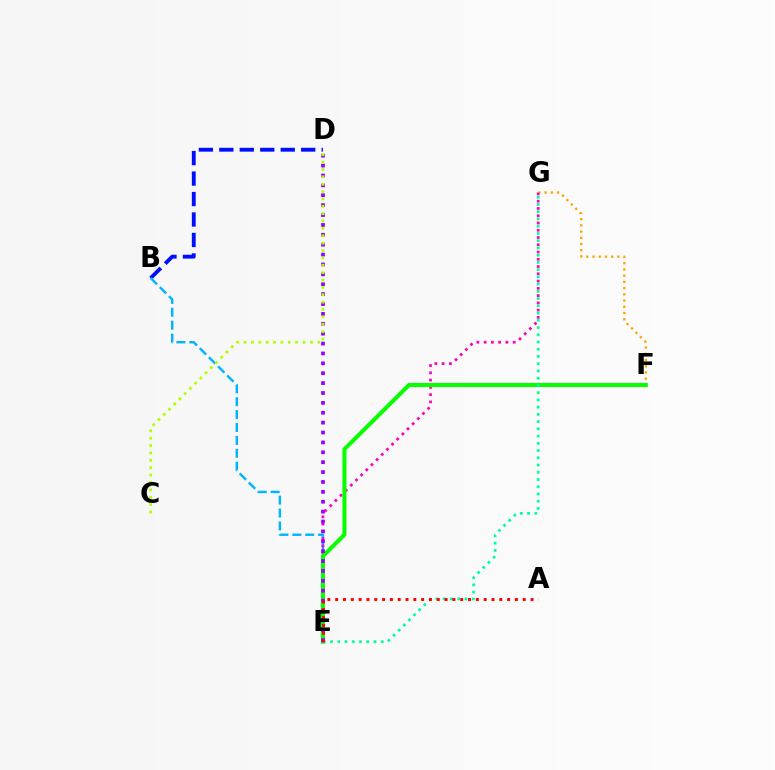{('B', 'D'): [{'color': '#0010ff', 'line_style': 'dashed', 'thickness': 2.78}], ('B', 'E'): [{'color': '#00b5ff', 'line_style': 'dashed', 'thickness': 1.75}], ('F', 'G'): [{'color': '#ffa500', 'line_style': 'dotted', 'thickness': 1.69}], ('E', 'G'): [{'color': '#ff00bd', 'line_style': 'dotted', 'thickness': 1.97}, {'color': '#00ff9d', 'line_style': 'dotted', 'thickness': 1.97}], ('E', 'F'): [{'color': '#08ff00', 'line_style': 'solid', 'thickness': 2.92}], ('D', 'E'): [{'color': '#9b00ff', 'line_style': 'dotted', 'thickness': 2.69}], ('C', 'D'): [{'color': '#b3ff00', 'line_style': 'dotted', 'thickness': 2.0}], ('A', 'E'): [{'color': '#ff0000', 'line_style': 'dotted', 'thickness': 2.12}]}